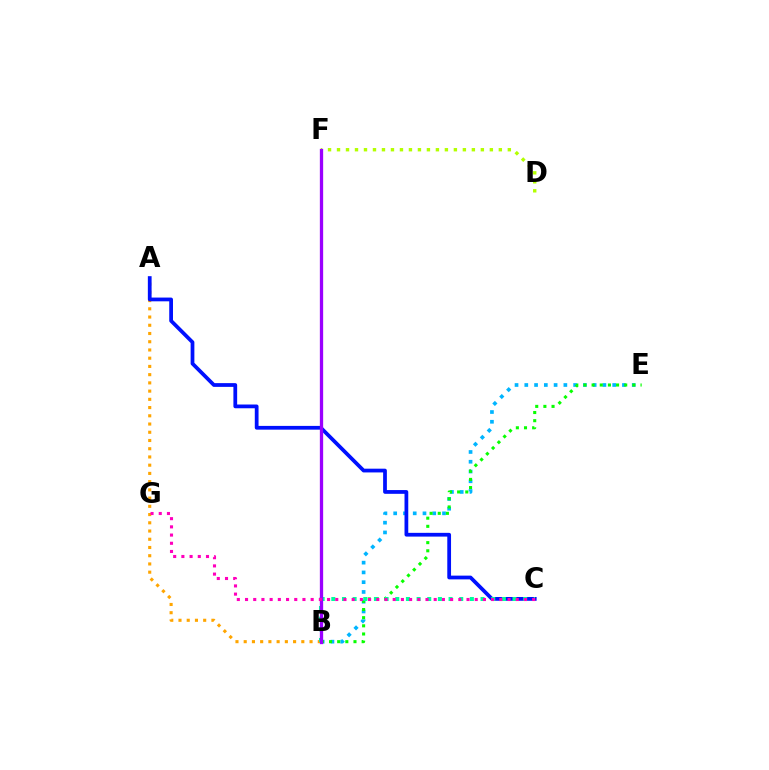{('B', 'E'): [{'color': '#00b5ff', 'line_style': 'dotted', 'thickness': 2.65}, {'color': '#08ff00', 'line_style': 'dotted', 'thickness': 2.22}], ('A', 'B'): [{'color': '#ffa500', 'line_style': 'dotted', 'thickness': 2.24}], ('D', 'F'): [{'color': '#b3ff00', 'line_style': 'dotted', 'thickness': 2.44}], ('A', 'C'): [{'color': '#0010ff', 'line_style': 'solid', 'thickness': 2.7}], ('B', 'F'): [{'color': '#ff0000', 'line_style': 'dashed', 'thickness': 1.86}, {'color': '#9b00ff', 'line_style': 'solid', 'thickness': 2.37}], ('B', 'C'): [{'color': '#00ff9d', 'line_style': 'dotted', 'thickness': 2.9}], ('C', 'G'): [{'color': '#ff00bd', 'line_style': 'dotted', 'thickness': 2.23}]}